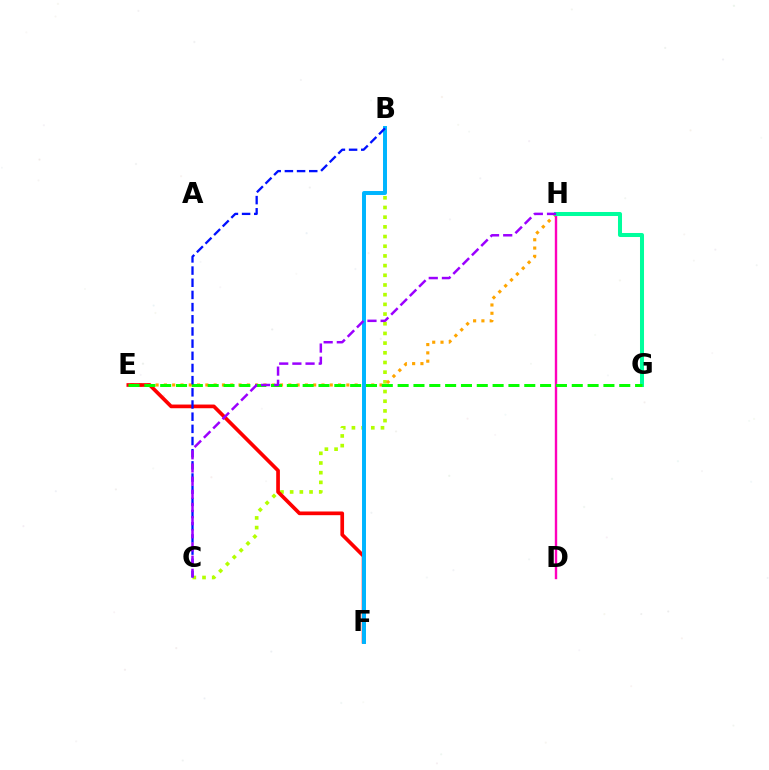{('B', 'C'): [{'color': '#b3ff00', 'line_style': 'dotted', 'thickness': 2.63}, {'color': '#0010ff', 'line_style': 'dashed', 'thickness': 1.65}], ('E', 'H'): [{'color': '#ffa500', 'line_style': 'dotted', 'thickness': 2.25}], ('E', 'F'): [{'color': '#ff0000', 'line_style': 'solid', 'thickness': 2.66}], ('B', 'F'): [{'color': '#00b5ff', 'line_style': 'solid', 'thickness': 2.85}], ('D', 'H'): [{'color': '#ff00bd', 'line_style': 'solid', 'thickness': 1.72}], ('G', 'H'): [{'color': '#00ff9d', 'line_style': 'solid', 'thickness': 2.9}], ('E', 'G'): [{'color': '#08ff00', 'line_style': 'dashed', 'thickness': 2.15}], ('C', 'H'): [{'color': '#9b00ff', 'line_style': 'dashed', 'thickness': 1.79}]}